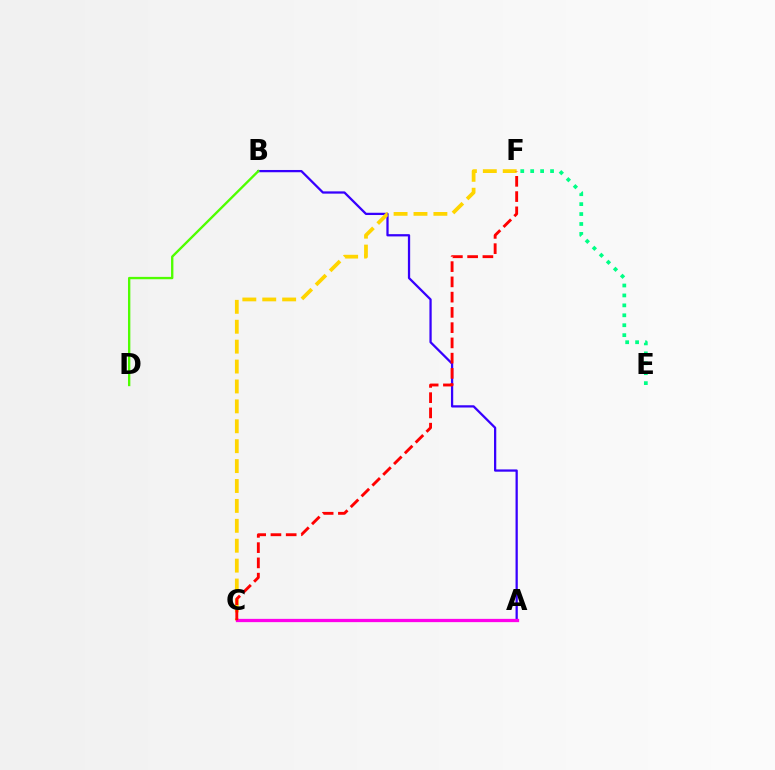{('A', 'B'): [{'color': '#3700ff', 'line_style': 'solid', 'thickness': 1.63}], ('A', 'C'): [{'color': '#009eff', 'line_style': 'solid', 'thickness': 1.97}, {'color': '#ff00ed', 'line_style': 'solid', 'thickness': 2.36}], ('E', 'F'): [{'color': '#00ff86', 'line_style': 'dotted', 'thickness': 2.7}], ('C', 'F'): [{'color': '#ffd500', 'line_style': 'dashed', 'thickness': 2.7}, {'color': '#ff0000', 'line_style': 'dashed', 'thickness': 2.07}], ('B', 'D'): [{'color': '#4fff00', 'line_style': 'solid', 'thickness': 1.69}]}